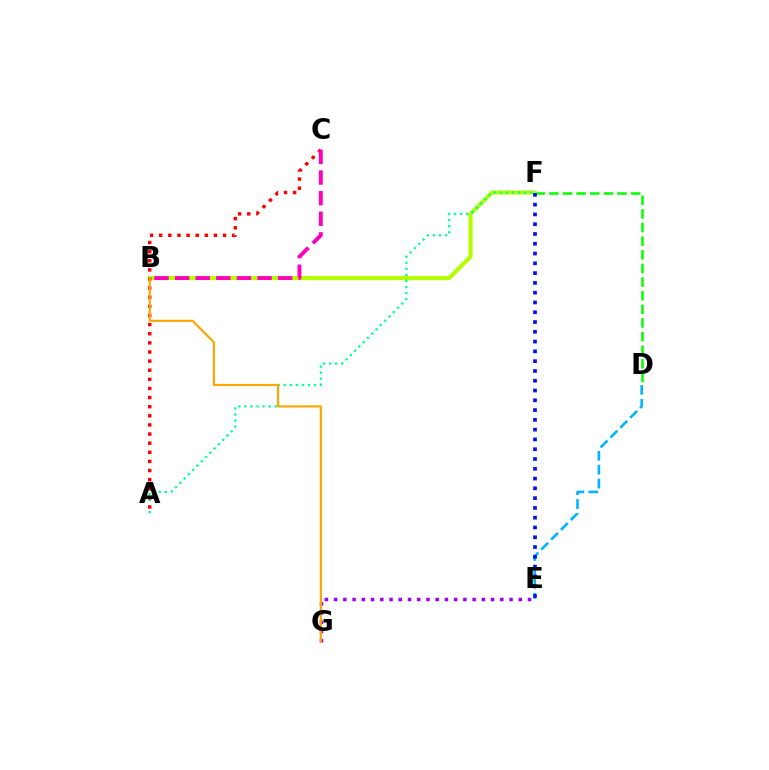{('D', 'F'): [{'color': '#08ff00', 'line_style': 'dashed', 'thickness': 1.85}], ('B', 'F'): [{'color': '#b3ff00', 'line_style': 'solid', 'thickness': 2.96}], ('A', 'F'): [{'color': '#00ff9d', 'line_style': 'dotted', 'thickness': 1.65}], ('E', 'G'): [{'color': '#9b00ff', 'line_style': 'dotted', 'thickness': 2.51}], ('A', 'C'): [{'color': '#ff0000', 'line_style': 'dotted', 'thickness': 2.48}], ('D', 'E'): [{'color': '#00b5ff', 'line_style': 'dashed', 'thickness': 1.89}], ('B', 'C'): [{'color': '#ff00bd', 'line_style': 'dashed', 'thickness': 2.8}], ('B', 'G'): [{'color': '#ffa500', 'line_style': 'solid', 'thickness': 1.56}], ('E', 'F'): [{'color': '#0010ff', 'line_style': 'dotted', 'thickness': 2.66}]}